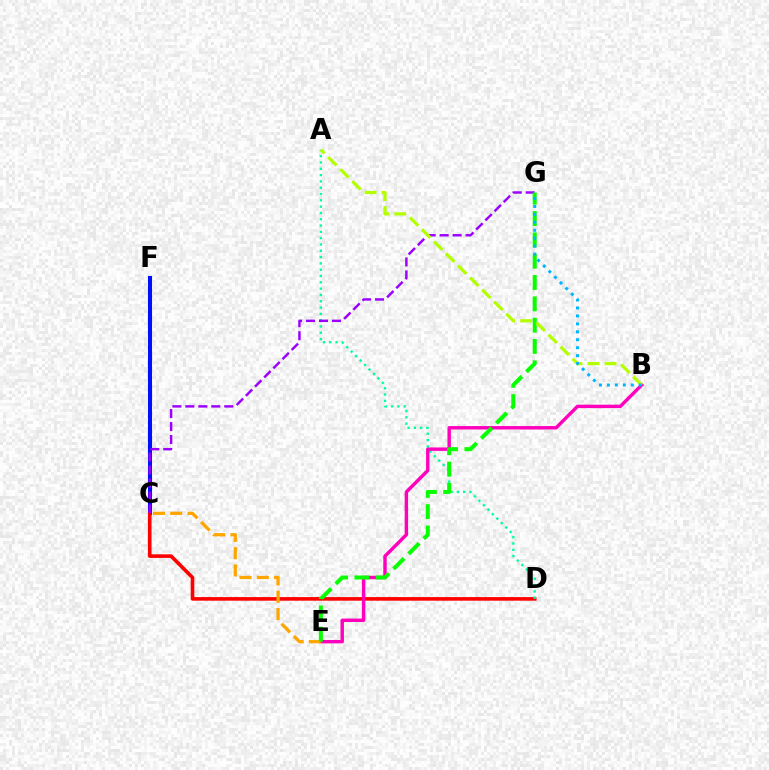{('C', 'F'): [{'color': '#0010ff', 'line_style': 'solid', 'thickness': 2.92}], ('C', 'D'): [{'color': '#ff0000', 'line_style': 'solid', 'thickness': 2.6}], ('A', 'D'): [{'color': '#00ff9d', 'line_style': 'dotted', 'thickness': 1.71}], ('B', 'E'): [{'color': '#ff00bd', 'line_style': 'solid', 'thickness': 2.46}], ('C', 'E'): [{'color': '#ffa500', 'line_style': 'dashed', 'thickness': 2.35}], ('C', 'G'): [{'color': '#9b00ff', 'line_style': 'dashed', 'thickness': 1.76}], ('E', 'G'): [{'color': '#08ff00', 'line_style': 'dashed', 'thickness': 2.9}], ('A', 'B'): [{'color': '#b3ff00', 'line_style': 'dashed', 'thickness': 2.31}], ('B', 'G'): [{'color': '#00b5ff', 'line_style': 'dotted', 'thickness': 2.16}]}